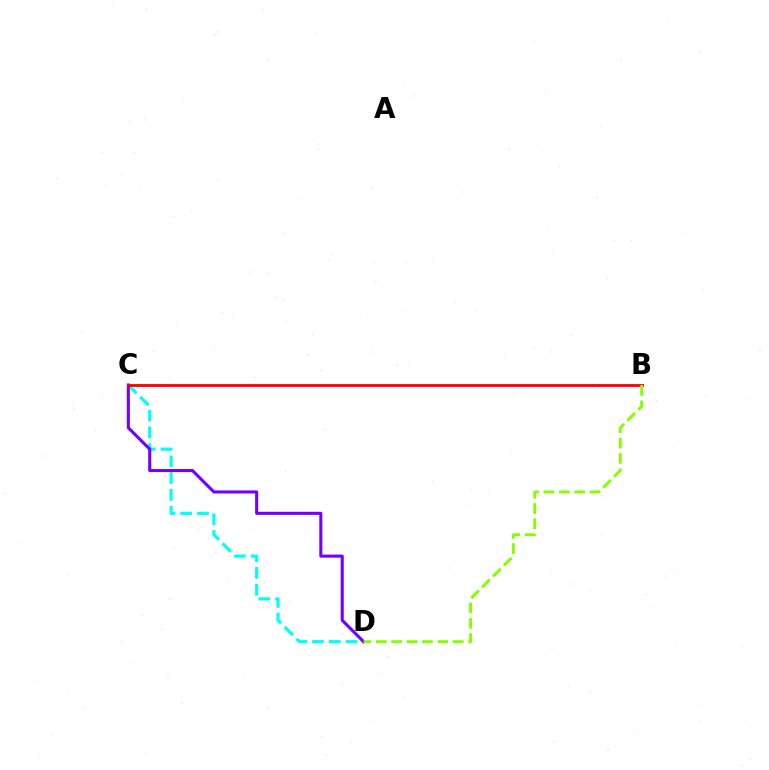{('C', 'D'): [{'color': '#00fff6', 'line_style': 'dashed', 'thickness': 2.28}, {'color': '#7200ff', 'line_style': 'solid', 'thickness': 2.21}], ('B', 'C'): [{'color': '#ff0000', 'line_style': 'solid', 'thickness': 2.03}], ('B', 'D'): [{'color': '#84ff00', 'line_style': 'dashed', 'thickness': 2.09}]}